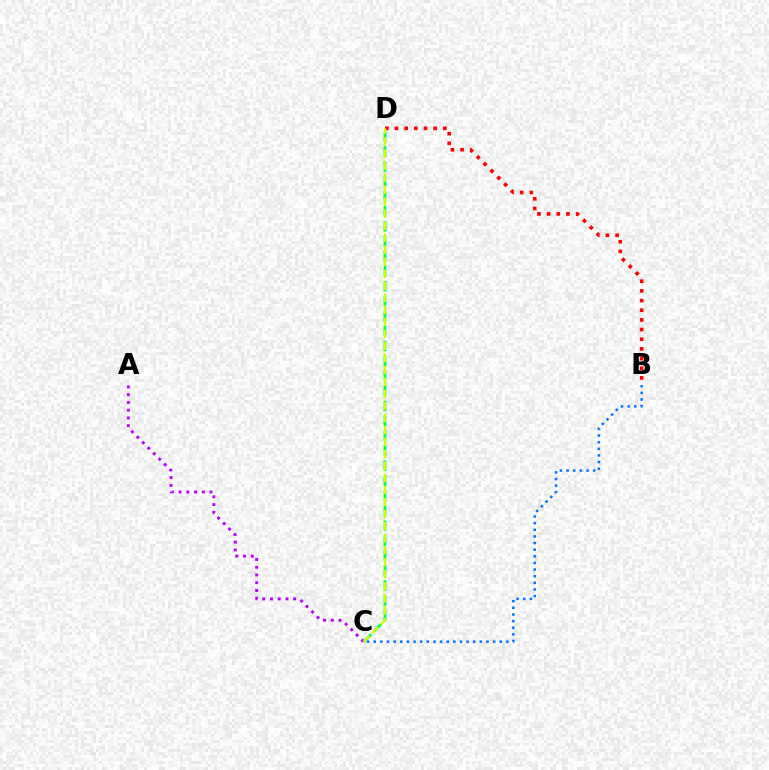{('C', 'D'): [{'color': '#00ff5c', 'line_style': 'dashed', 'thickness': 2.03}, {'color': '#d1ff00', 'line_style': 'dashed', 'thickness': 1.63}], ('B', 'C'): [{'color': '#0074ff', 'line_style': 'dotted', 'thickness': 1.8}], ('A', 'C'): [{'color': '#b900ff', 'line_style': 'dotted', 'thickness': 2.1}], ('B', 'D'): [{'color': '#ff0000', 'line_style': 'dotted', 'thickness': 2.63}]}